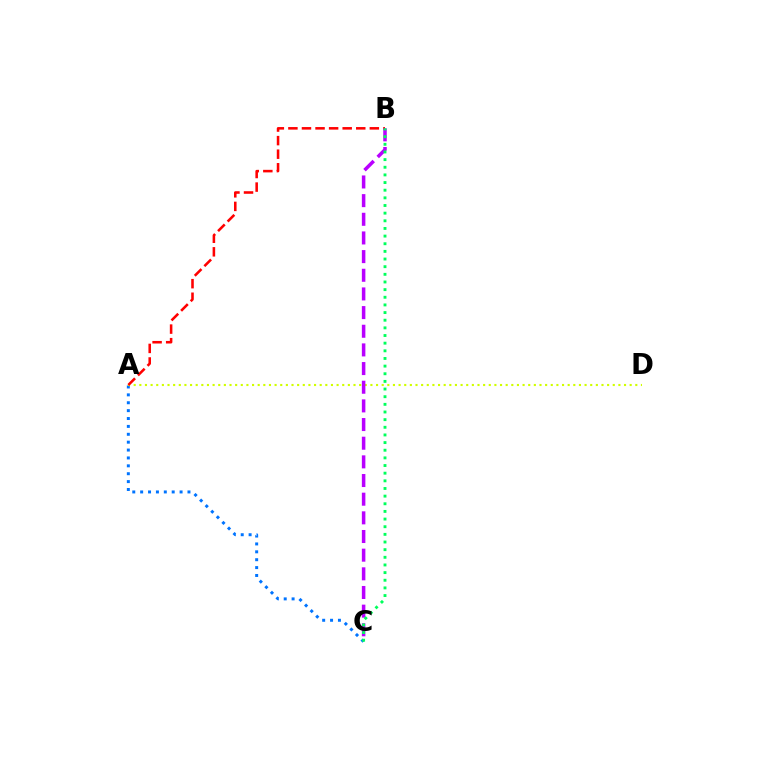{('A', 'C'): [{'color': '#0074ff', 'line_style': 'dotted', 'thickness': 2.14}], ('A', 'D'): [{'color': '#d1ff00', 'line_style': 'dotted', 'thickness': 1.53}], ('A', 'B'): [{'color': '#ff0000', 'line_style': 'dashed', 'thickness': 1.84}], ('B', 'C'): [{'color': '#b900ff', 'line_style': 'dashed', 'thickness': 2.53}, {'color': '#00ff5c', 'line_style': 'dotted', 'thickness': 2.08}]}